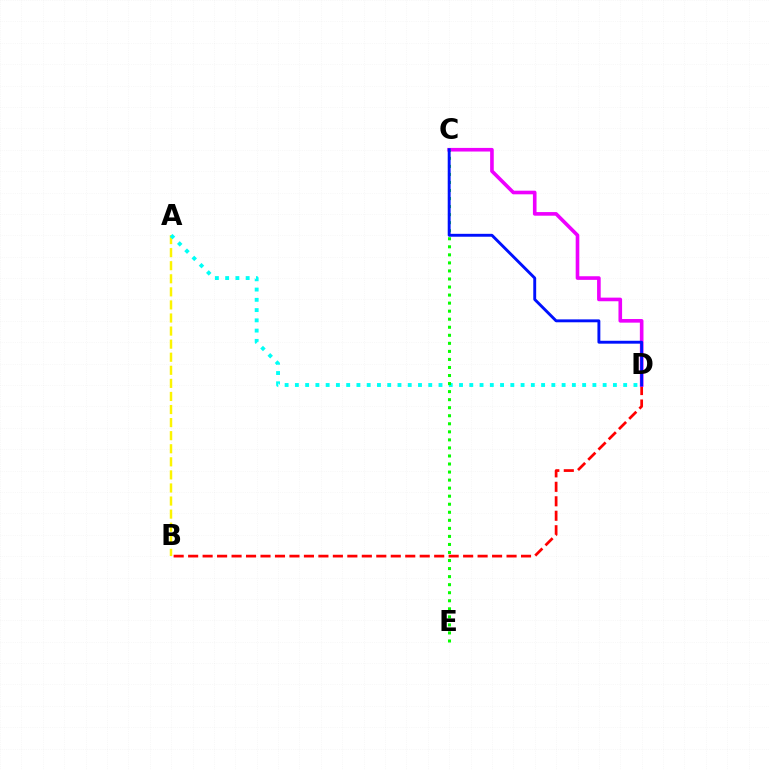{('A', 'B'): [{'color': '#fcf500', 'line_style': 'dashed', 'thickness': 1.78}], ('B', 'D'): [{'color': '#ff0000', 'line_style': 'dashed', 'thickness': 1.97}], ('C', 'D'): [{'color': '#ee00ff', 'line_style': 'solid', 'thickness': 2.61}, {'color': '#0010ff', 'line_style': 'solid', 'thickness': 2.09}], ('A', 'D'): [{'color': '#00fff6', 'line_style': 'dotted', 'thickness': 2.79}], ('C', 'E'): [{'color': '#08ff00', 'line_style': 'dotted', 'thickness': 2.19}]}